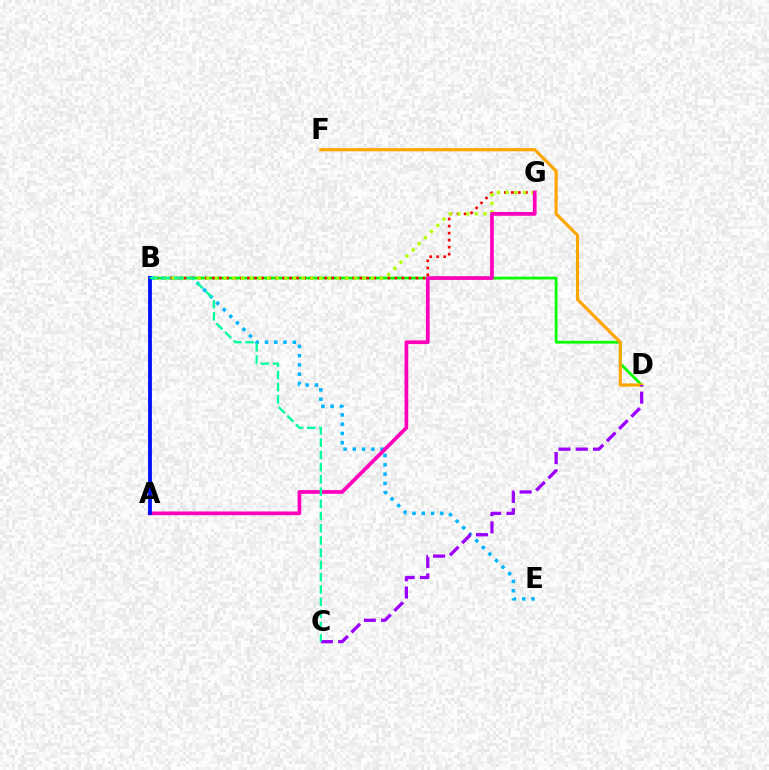{('B', 'D'): [{'color': '#08ff00', 'line_style': 'solid', 'thickness': 1.99}], ('B', 'E'): [{'color': '#00b5ff', 'line_style': 'dotted', 'thickness': 2.52}], ('D', 'F'): [{'color': '#ffa500', 'line_style': 'solid', 'thickness': 2.29}], ('B', 'G'): [{'color': '#ff0000', 'line_style': 'dotted', 'thickness': 1.91}, {'color': '#b3ff00', 'line_style': 'dotted', 'thickness': 2.36}], ('A', 'G'): [{'color': '#ff00bd', 'line_style': 'solid', 'thickness': 2.68}], ('A', 'B'): [{'color': '#0010ff', 'line_style': 'solid', 'thickness': 2.75}], ('C', 'D'): [{'color': '#9b00ff', 'line_style': 'dashed', 'thickness': 2.35}], ('B', 'C'): [{'color': '#00ff9d', 'line_style': 'dashed', 'thickness': 1.66}]}